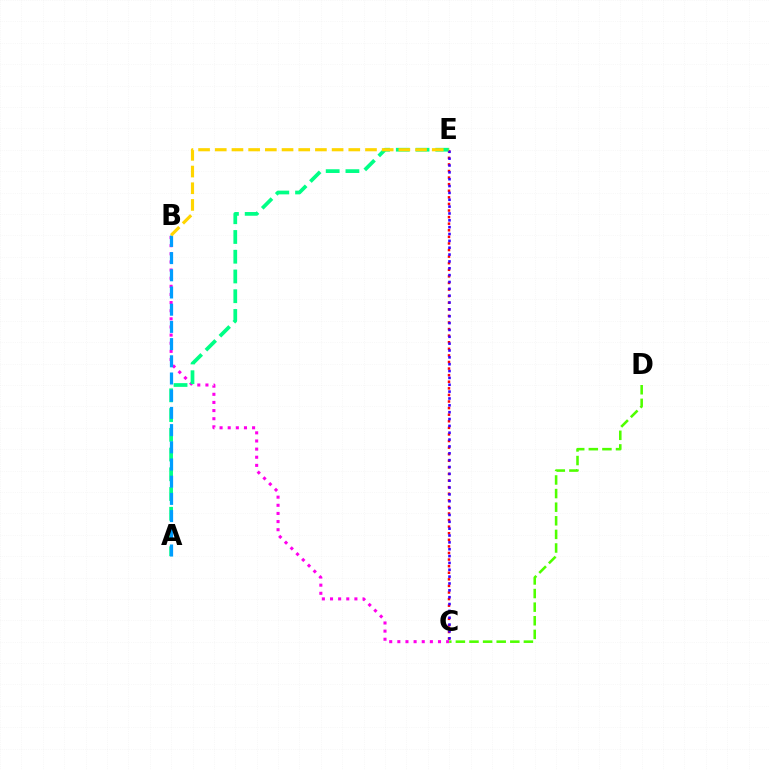{('C', 'E'): [{'color': '#ff0000', 'line_style': 'dotted', 'thickness': 1.79}, {'color': '#3700ff', 'line_style': 'dotted', 'thickness': 1.86}], ('B', 'C'): [{'color': '#ff00ed', 'line_style': 'dotted', 'thickness': 2.21}], ('A', 'E'): [{'color': '#00ff86', 'line_style': 'dashed', 'thickness': 2.68}], ('C', 'D'): [{'color': '#4fff00', 'line_style': 'dashed', 'thickness': 1.85}], ('A', 'B'): [{'color': '#009eff', 'line_style': 'dashed', 'thickness': 2.34}], ('B', 'E'): [{'color': '#ffd500', 'line_style': 'dashed', 'thickness': 2.27}]}